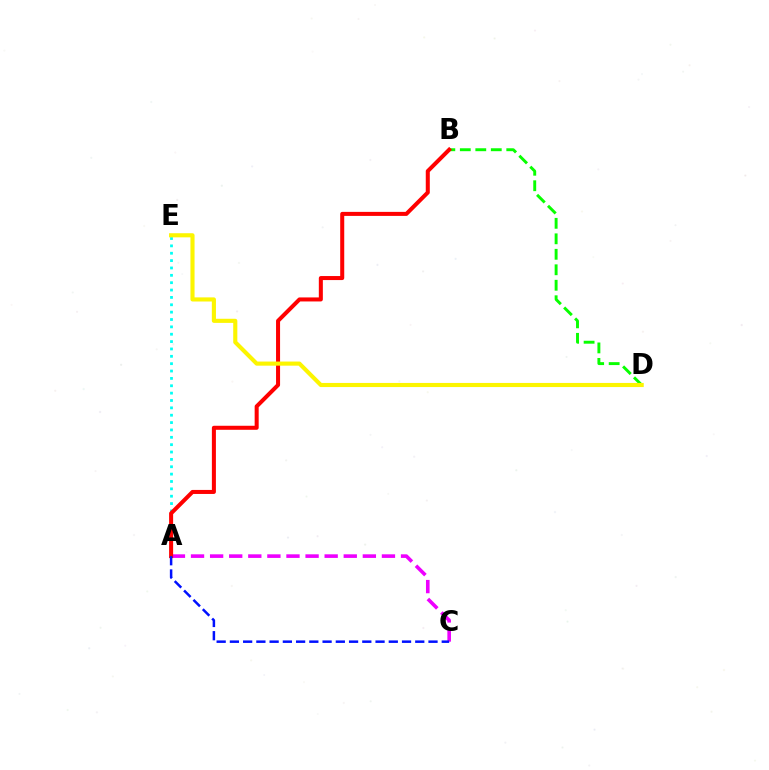{('A', 'C'): [{'color': '#ee00ff', 'line_style': 'dashed', 'thickness': 2.59}, {'color': '#0010ff', 'line_style': 'dashed', 'thickness': 1.8}], ('B', 'D'): [{'color': '#08ff00', 'line_style': 'dashed', 'thickness': 2.1}], ('A', 'E'): [{'color': '#00fff6', 'line_style': 'dotted', 'thickness': 2.0}], ('A', 'B'): [{'color': '#ff0000', 'line_style': 'solid', 'thickness': 2.9}], ('D', 'E'): [{'color': '#fcf500', 'line_style': 'solid', 'thickness': 2.96}]}